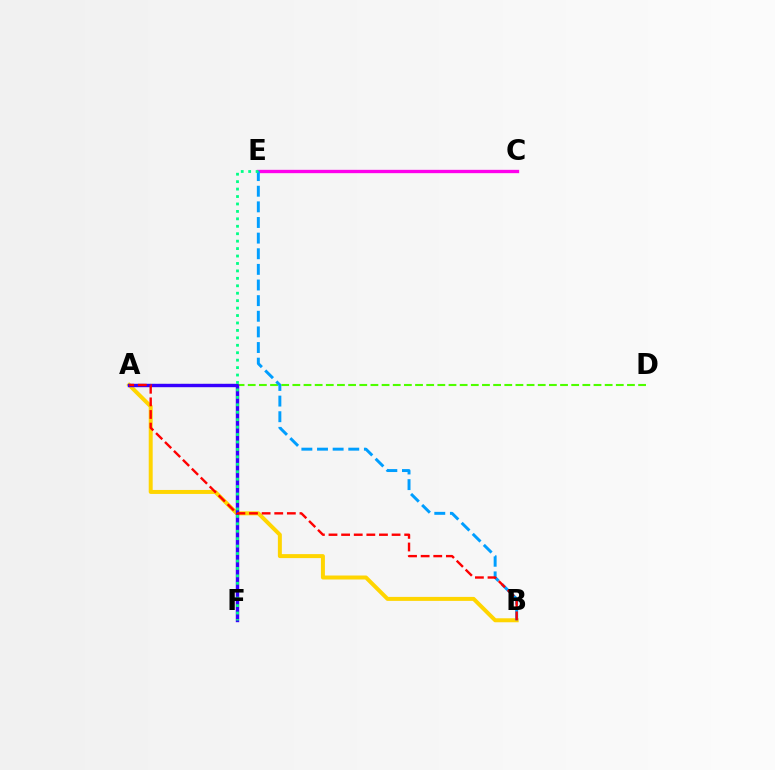{('A', 'B'): [{'color': '#ffd500', 'line_style': 'solid', 'thickness': 2.86}, {'color': '#ff0000', 'line_style': 'dashed', 'thickness': 1.71}], ('A', 'D'): [{'color': '#4fff00', 'line_style': 'dashed', 'thickness': 1.52}], ('C', 'E'): [{'color': '#ff00ed', 'line_style': 'solid', 'thickness': 2.4}], ('A', 'F'): [{'color': '#3700ff', 'line_style': 'solid', 'thickness': 2.45}], ('B', 'E'): [{'color': '#009eff', 'line_style': 'dashed', 'thickness': 2.12}], ('E', 'F'): [{'color': '#00ff86', 'line_style': 'dotted', 'thickness': 2.02}]}